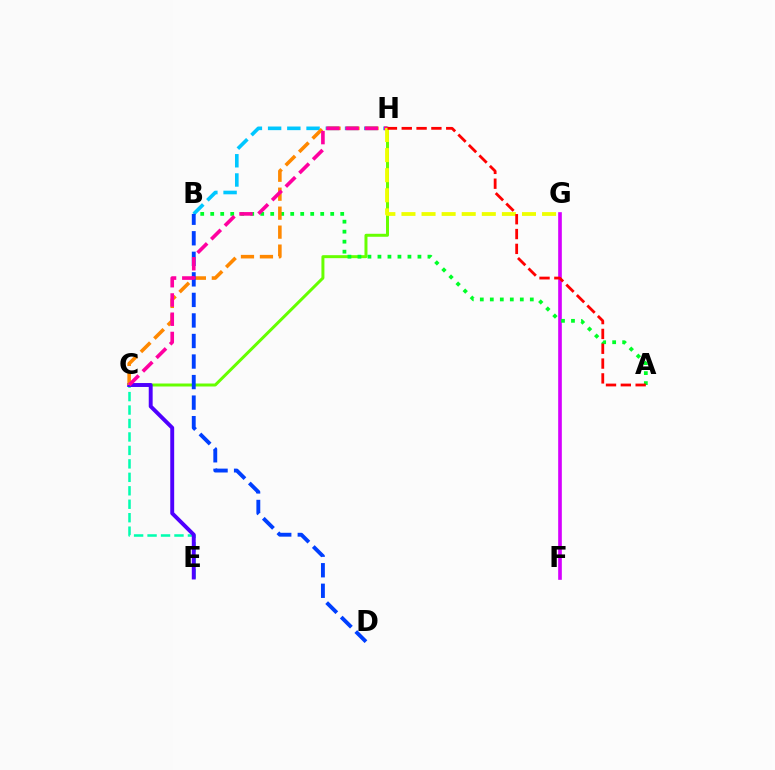{('C', 'E'): [{'color': '#00ffaf', 'line_style': 'dashed', 'thickness': 1.83}, {'color': '#4f00ff', 'line_style': 'solid', 'thickness': 2.82}], ('C', 'H'): [{'color': '#66ff00', 'line_style': 'solid', 'thickness': 2.15}, {'color': '#ff8800', 'line_style': 'dashed', 'thickness': 2.58}, {'color': '#ff00a0', 'line_style': 'dashed', 'thickness': 2.61}], ('F', 'G'): [{'color': '#d600ff', 'line_style': 'solid', 'thickness': 2.62}], ('A', 'B'): [{'color': '#00ff27', 'line_style': 'dotted', 'thickness': 2.72}], ('B', 'H'): [{'color': '#00c7ff', 'line_style': 'dashed', 'thickness': 2.61}], ('B', 'D'): [{'color': '#003fff', 'line_style': 'dashed', 'thickness': 2.79}], ('G', 'H'): [{'color': '#eeff00', 'line_style': 'dashed', 'thickness': 2.73}], ('A', 'H'): [{'color': '#ff0000', 'line_style': 'dashed', 'thickness': 2.01}]}